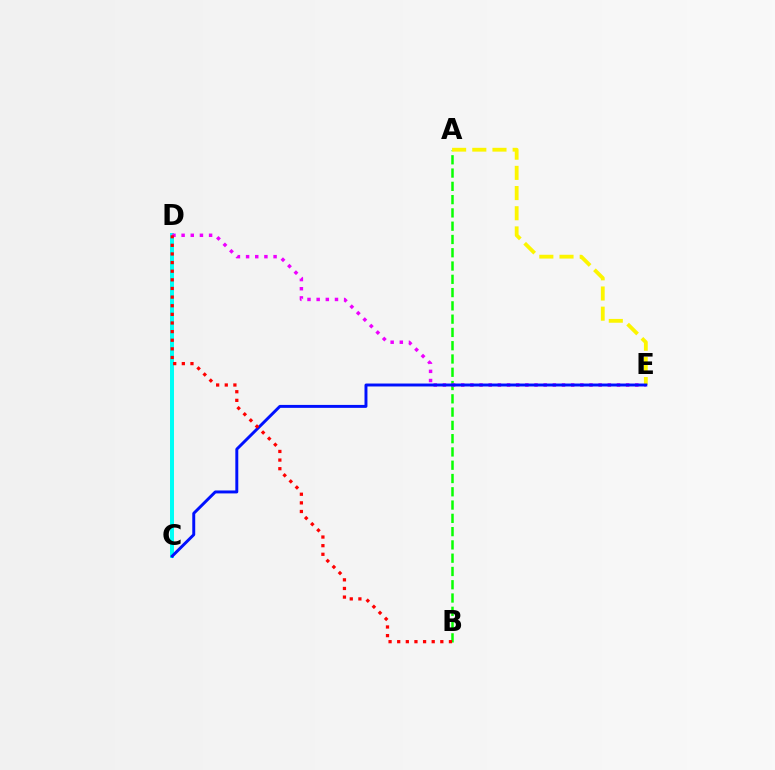{('A', 'B'): [{'color': '#08ff00', 'line_style': 'dashed', 'thickness': 1.8}], ('C', 'D'): [{'color': '#00fff6', 'line_style': 'solid', 'thickness': 2.87}], ('D', 'E'): [{'color': '#ee00ff', 'line_style': 'dotted', 'thickness': 2.49}], ('A', 'E'): [{'color': '#fcf500', 'line_style': 'dashed', 'thickness': 2.74}], ('C', 'E'): [{'color': '#0010ff', 'line_style': 'solid', 'thickness': 2.12}], ('B', 'D'): [{'color': '#ff0000', 'line_style': 'dotted', 'thickness': 2.34}]}